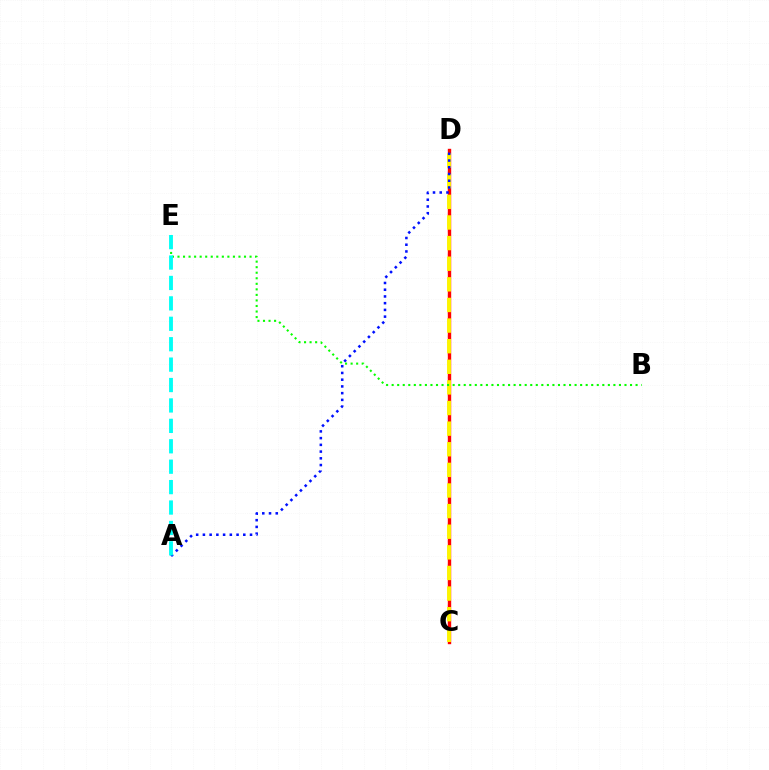{('C', 'D'): [{'color': '#ee00ff', 'line_style': 'dotted', 'thickness': 1.59}, {'color': '#ff0000', 'line_style': 'solid', 'thickness': 2.43}, {'color': '#fcf500', 'line_style': 'dashed', 'thickness': 2.8}], ('A', 'D'): [{'color': '#0010ff', 'line_style': 'dotted', 'thickness': 1.83}], ('B', 'E'): [{'color': '#08ff00', 'line_style': 'dotted', 'thickness': 1.51}], ('A', 'E'): [{'color': '#00fff6', 'line_style': 'dashed', 'thickness': 2.77}]}